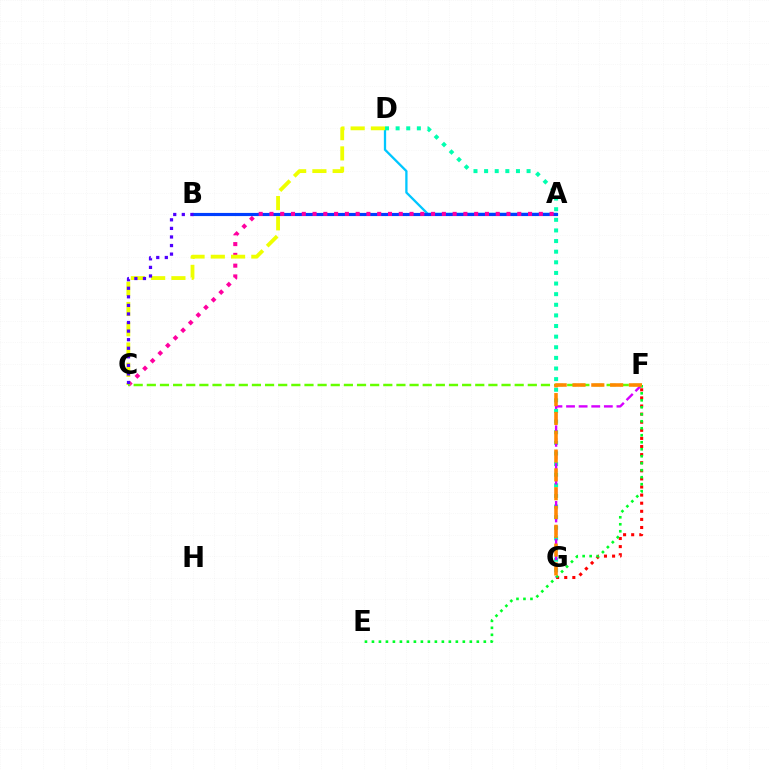{('A', 'D'): [{'color': '#00c7ff', 'line_style': 'solid', 'thickness': 1.65}], ('A', 'B'): [{'color': '#003fff', 'line_style': 'solid', 'thickness': 2.27}], ('A', 'C'): [{'color': '#ff00a0', 'line_style': 'dotted', 'thickness': 2.93}], ('C', 'D'): [{'color': '#eeff00', 'line_style': 'dashed', 'thickness': 2.75}], ('C', 'F'): [{'color': '#66ff00', 'line_style': 'dashed', 'thickness': 1.78}], ('D', 'G'): [{'color': '#00ffaf', 'line_style': 'dotted', 'thickness': 2.89}], ('B', 'C'): [{'color': '#4f00ff', 'line_style': 'dotted', 'thickness': 2.33}], ('F', 'G'): [{'color': '#ff0000', 'line_style': 'dotted', 'thickness': 2.2}, {'color': '#d600ff', 'line_style': 'dashed', 'thickness': 1.71}, {'color': '#ff8800', 'line_style': 'dashed', 'thickness': 2.56}], ('E', 'F'): [{'color': '#00ff27', 'line_style': 'dotted', 'thickness': 1.9}]}